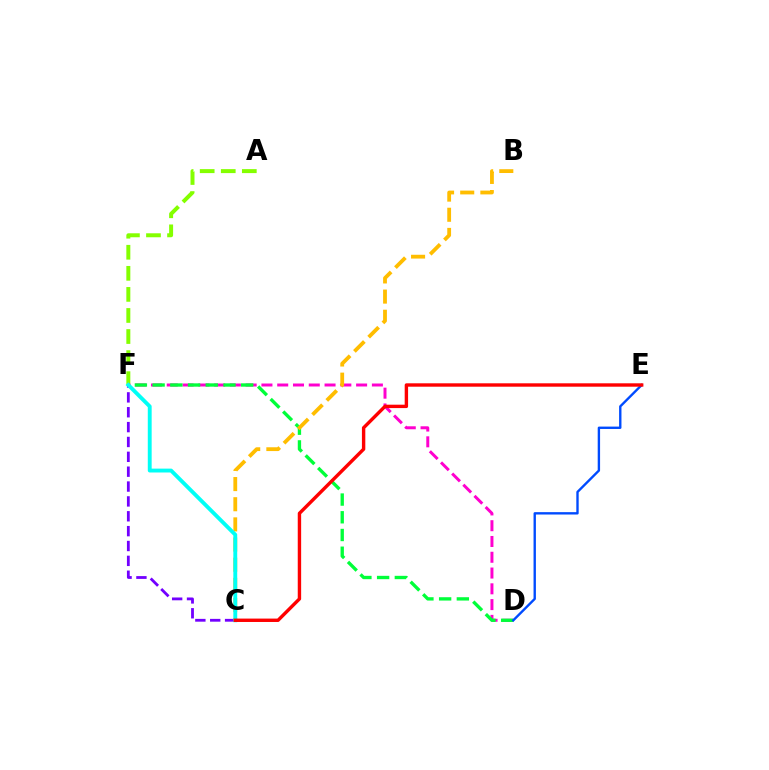{('A', 'F'): [{'color': '#84ff00', 'line_style': 'dashed', 'thickness': 2.86}], ('D', 'F'): [{'color': '#ff00cf', 'line_style': 'dashed', 'thickness': 2.14}, {'color': '#00ff39', 'line_style': 'dashed', 'thickness': 2.41}], ('C', 'F'): [{'color': '#7200ff', 'line_style': 'dashed', 'thickness': 2.02}, {'color': '#00fff6', 'line_style': 'solid', 'thickness': 2.79}], ('B', 'C'): [{'color': '#ffbd00', 'line_style': 'dashed', 'thickness': 2.74}], ('D', 'E'): [{'color': '#004bff', 'line_style': 'solid', 'thickness': 1.71}], ('C', 'E'): [{'color': '#ff0000', 'line_style': 'solid', 'thickness': 2.45}]}